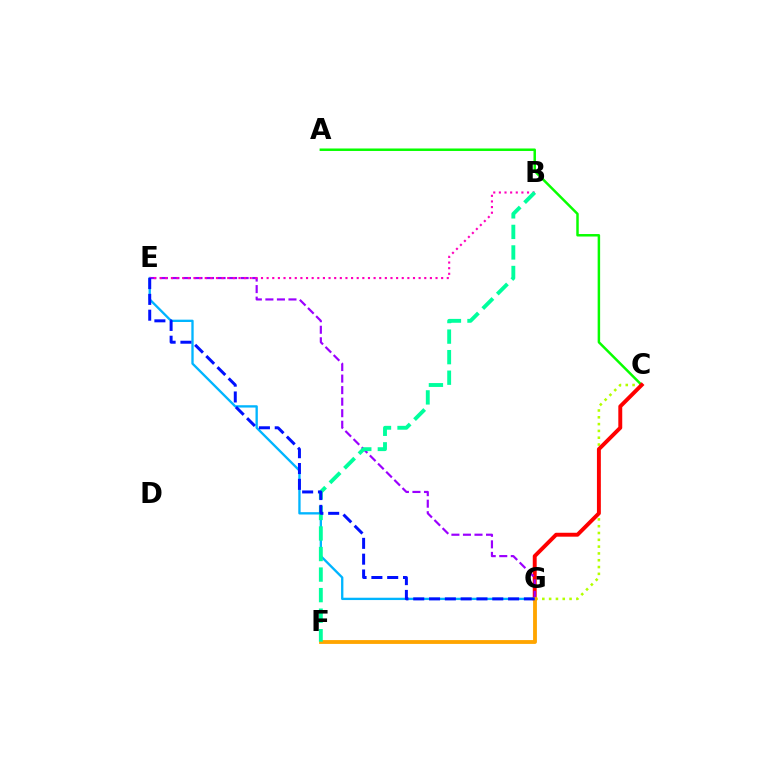{('E', 'G'): [{'color': '#00b5ff', 'line_style': 'solid', 'thickness': 1.68}, {'color': '#9b00ff', 'line_style': 'dashed', 'thickness': 1.57}, {'color': '#0010ff', 'line_style': 'dashed', 'thickness': 2.15}], ('C', 'G'): [{'color': '#b3ff00', 'line_style': 'dotted', 'thickness': 1.85}, {'color': '#ff0000', 'line_style': 'solid', 'thickness': 2.82}], ('A', 'C'): [{'color': '#08ff00', 'line_style': 'solid', 'thickness': 1.79}], ('F', 'G'): [{'color': '#ffa500', 'line_style': 'solid', 'thickness': 2.76}], ('B', 'E'): [{'color': '#ff00bd', 'line_style': 'dotted', 'thickness': 1.53}], ('B', 'F'): [{'color': '#00ff9d', 'line_style': 'dashed', 'thickness': 2.79}]}